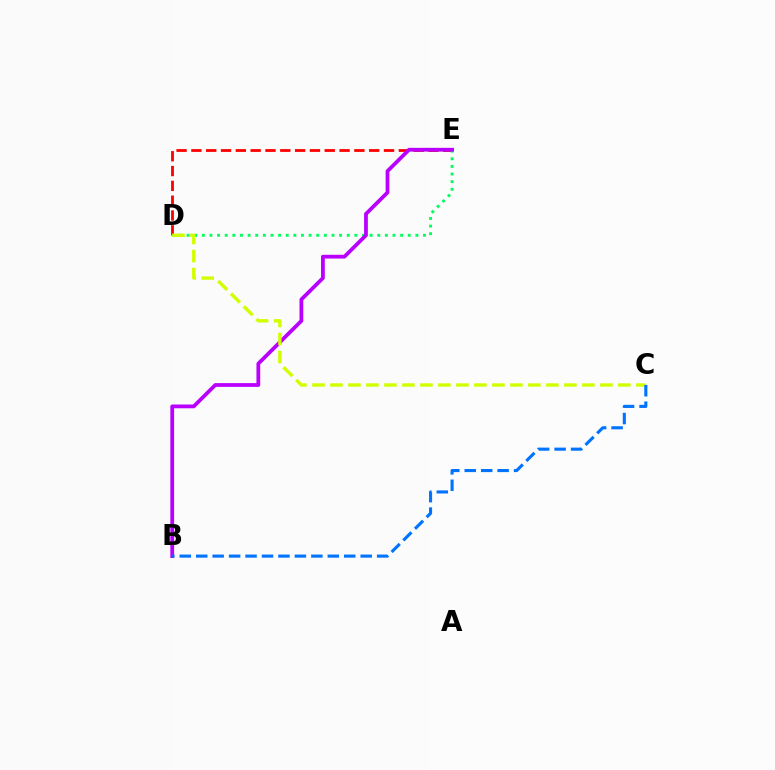{('D', 'E'): [{'color': '#ff0000', 'line_style': 'dashed', 'thickness': 2.01}, {'color': '#00ff5c', 'line_style': 'dotted', 'thickness': 2.07}], ('B', 'E'): [{'color': '#b900ff', 'line_style': 'solid', 'thickness': 2.72}], ('C', 'D'): [{'color': '#d1ff00', 'line_style': 'dashed', 'thickness': 2.44}], ('B', 'C'): [{'color': '#0074ff', 'line_style': 'dashed', 'thickness': 2.23}]}